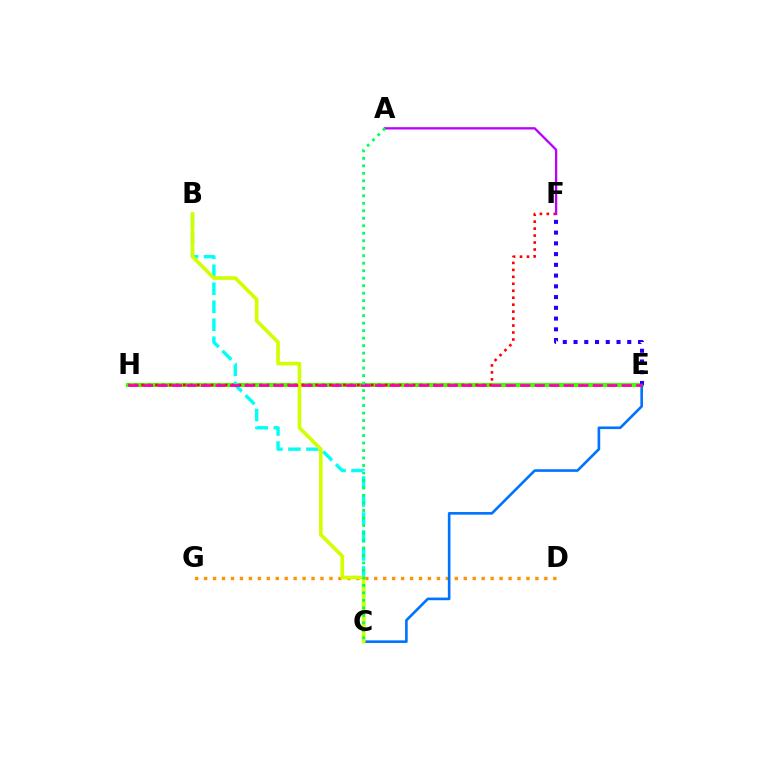{('D', 'G'): [{'color': '#ff9400', 'line_style': 'dotted', 'thickness': 2.43}], ('E', 'H'): [{'color': '#3dff00', 'line_style': 'solid', 'thickness': 2.89}, {'color': '#ff00ac', 'line_style': 'dashed', 'thickness': 1.97}], ('E', 'F'): [{'color': '#2500ff', 'line_style': 'dotted', 'thickness': 2.92}], ('C', 'E'): [{'color': '#0074ff', 'line_style': 'solid', 'thickness': 1.89}], ('B', 'C'): [{'color': '#00fff6', 'line_style': 'dashed', 'thickness': 2.44}, {'color': '#d1ff00', 'line_style': 'solid', 'thickness': 2.61}], ('F', 'H'): [{'color': '#ff0000', 'line_style': 'dotted', 'thickness': 1.89}], ('A', 'F'): [{'color': '#b900ff', 'line_style': 'solid', 'thickness': 1.66}], ('A', 'C'): [{'color': '#00ff5c', 'line_style': 'dotted', 'thickness': 2.04}]}